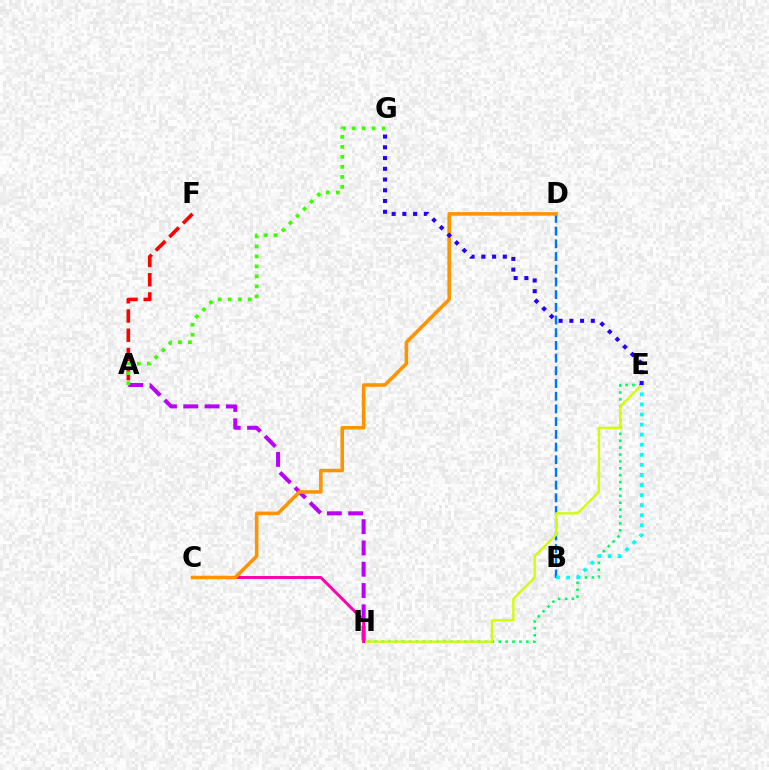{('E', 'H'): [{'color': '#00ff5c', 'line_style': 'dotted', 'thickness': 1.87}, {'color': '#d1ff00', 'line_style': 'solid', 'thickness': 1.66}], ('B', 'D'): [{'color': '#0074ff', 'line_style': 'dashed', 'thickness': 1.73}], ('B', 'E'): [{'color': '#00fff6', 'line_style': 'dotted', 'thickness': 2.74}], ('A', 'H'): [{'color': '#b900ff', 'line_style': 'dashed', 'thickness': 2.89}], ('A', 'F'): [{'color': '#ff0000', 'line_style': 'dashed', 'thickness': 2.61}], ('C', 'H'): [{'color': '#ff00ac', 'line_style': 'solid', 'thickness': 2.12}], ('A', 'G'): [{'color': '#3dff00', 'line_style': 'dotted', 'thickness': 2.72}], ('C', 'D'): [{'color': '#ff9400', 'line_style': 'solid', 'thickness': 2.57}], ('E', 'G'): [{'color': '#2500ff', 'line_style': 'dotted', 'thickness': 2.92}]}